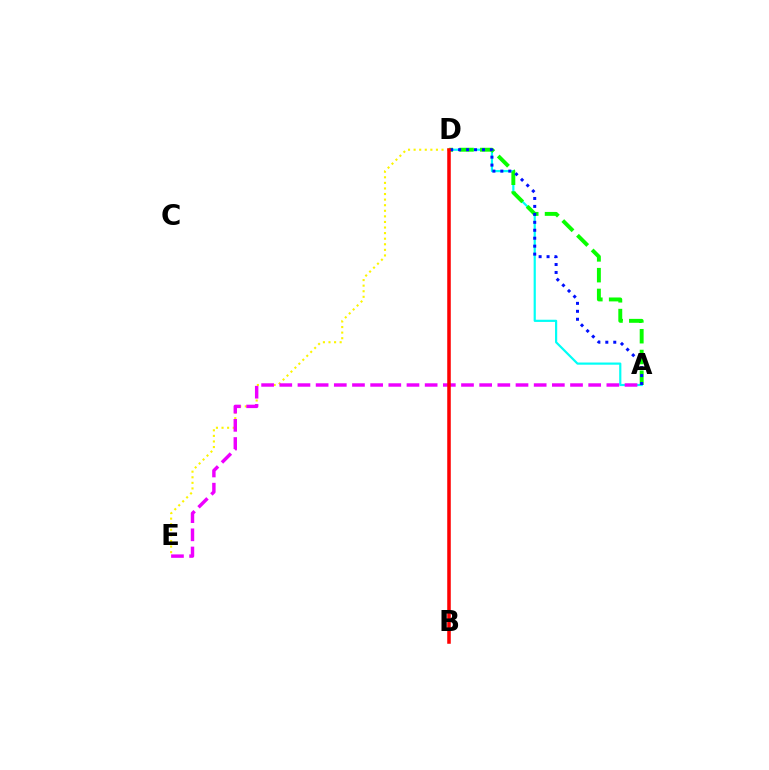{('A', 'D'): [{'color': '#00fff6', 'line_style': 'solid', 'thickness': 1.58}, {'color': '#08ff00', 'line_style': 'dashed', 'thickness': 2.82}, {'color': '#0010ff', 'line_style': 'dotted', 'thickness': 2.16}], ('D', 'E'): [{'color': '#fcf500', 'line_style': 'dotted', 'thickness': 1.52}], ('A', 'E'): [{'color': '#ee00ff', 'line_style': 'dashed', 'thickness': 2.47}], ('B', 'D'): [{'color': '#ff0000', 'line_style': 'solid', 'thickness': 2.55}]}